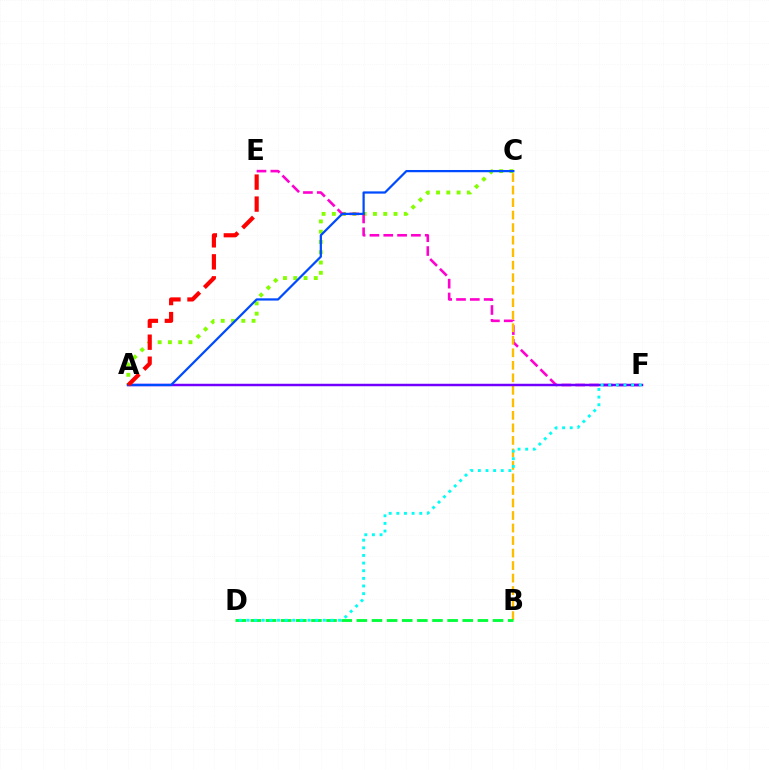{('A', 'C'): [{'color': '#84ff00', 'line_style': 'dotted', 'thickness': 2.79}, {'color': '#004bff', 'line_style': 'solid', 'thickness': 1.61}], ('E', 'F'): [{'color': '#ff00cf', 'line_style': 'dashed', 'thickness': 1.88}], ('B', 'C'): [{'color': '#ffbd00', 'line_style': 'dashed', 'thickness': 1.7}], ('A', 'F'): [{'color': '#7200ff', 'line_style': 'solid', 'thickness': 1.78}], ('B', 'D'): [{'color': '#00ff39', 'line_style': 'dashed', 'thickness': 2.06}], ('A', 'E'): [{'color': '#ff0000', 'line_style': 'dashed', 'thickness': 2.99}], ('D', 'F'): [{'color': '#00fff6', 'line_style': 'dotted', 'thickness': 2.07}]}